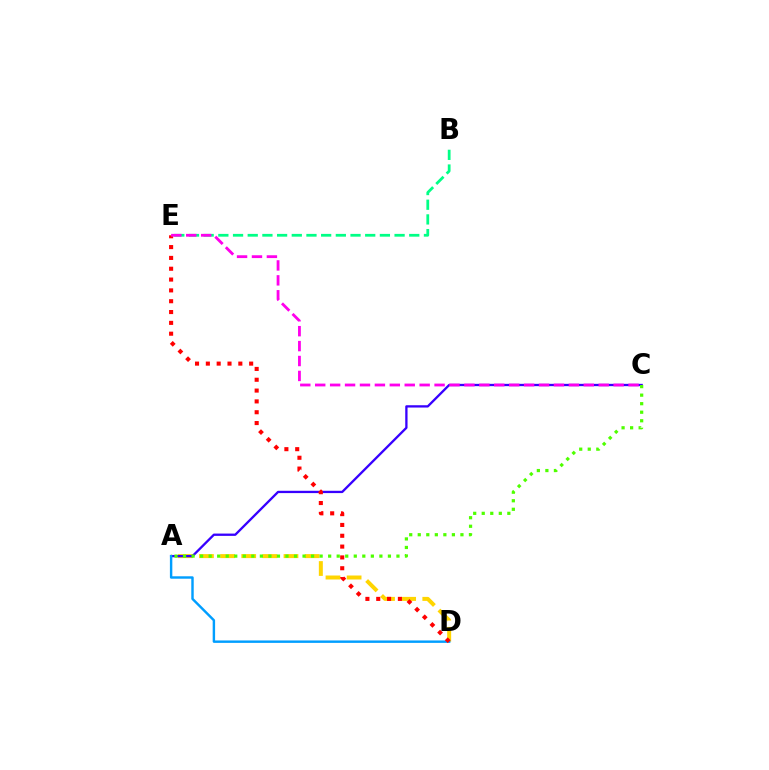{('A', 'D'): [{'color': '#ffd500', 'line_style': 'dashed', 'thickness': 2.87}, {'color': '#009eff', 'line_style': 'solid', 'thickness': 1.75}], ('A', 'C'): [{'color': '#3700ff', 'line_style': 'solid', 'thickness': 1.66}, {'color': '#4fff00', 'line_style': 'dotted', 'thickness': 2.32}], ('B', 'E'): [{'color': '#00ff86', 'line_style': 'dashed', 'thickness': 1.99}], ('D', 'E'): [{'color': '#ff0000', 'line_style': 'dotted', 'thickness': 2.94}], ('C', 'E'): [{'color': '#ff00ed', 'line_style': 'dashed', 'thickness': 2.03}]}